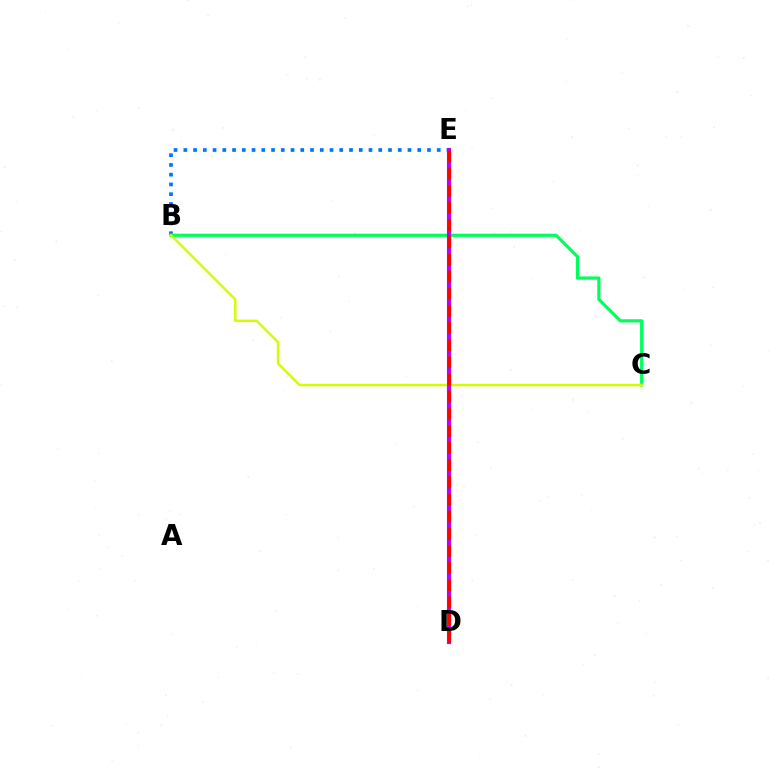{('B', 'E'): [{'color': '#0074ff', 'line_style': 'dotted', 'thickness': 2.65}], ('B', 'C'): [{'color': '#00ff5c', 'line_style': 'solid', 'thickness': 2.31}, {'color': '#d1ff00', 'line_style': 'solid', 'thickness': 1.79}], ('D', 'E'): [{'color': '#b900ff', 'line_style': 'solid', 'thickness': 2.96}, {'color': '#ff0000', 'line_style': 'dashed', 'thickness': 2.33}]}